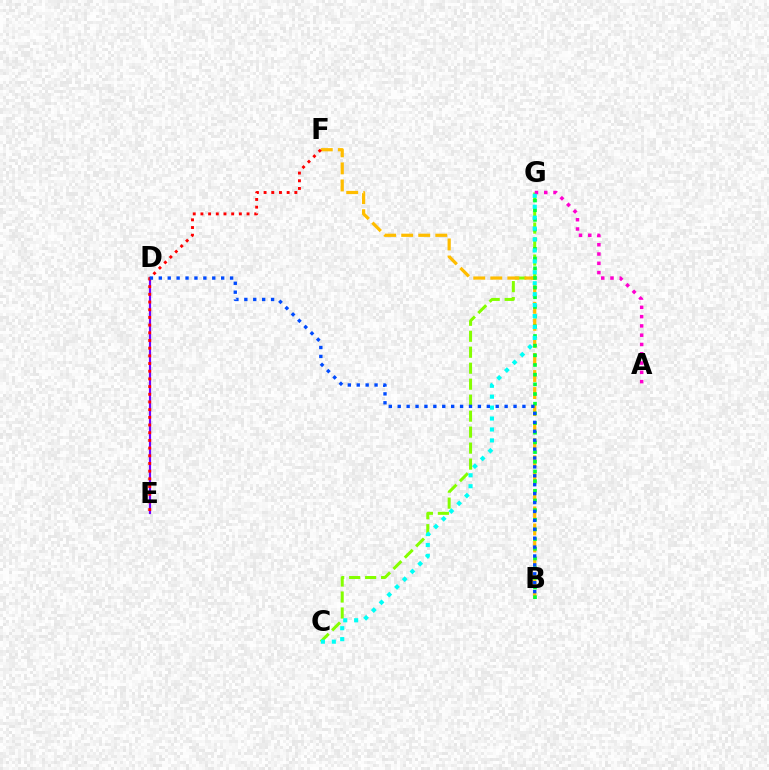{('D', 'E'): [{'color': '#7200ff', 'line_style': 'solid', 'thickness': 1.58}], ('C', 'G'): [{'color': '#84ff00', 'line_style': 'dashed', 'thickness': 2.17}, {'color': '#00fff6', 'line_style': 'dotted', 'thickness': 2.97}], ('B', 'F'): [{'color': '#ffbd00', 'line_style': 'dashed', 'thickness': 2.32}], ('B', 'G'): [{'color': '#00ff39', 'line_style': 'dotted', 'thickness': 2.63}], ('A', 'G'): [{'color': '#ff00cf', 'line_style': 'dotted', 'thickness': 2.52}], ('E', 'F'): [{'color': '#ff0000', 'line_style': 'dotted', 'thickness': 2.09}], ('B', 'D'): [{'color': '#004bff', 'line_style': 'dotted', 'thickness': 2.42}]}